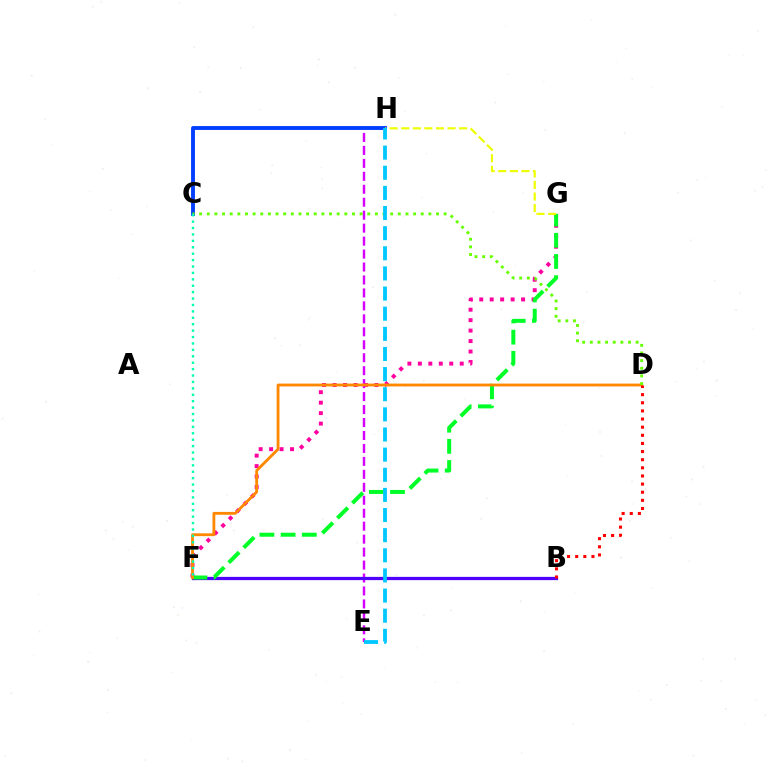{('F', 'G'): [{'color': '#ff00a0', 'line_style': 'dotted', 'thickness': 2.84}, {'color': '#00ff27', 'line_style': 'dashed', 'thickness': 2.88}], ('E', 'H'): [{'color': '#d600ff', 'line_style': 'dashed', 'thickness': 1.76}, {'color': '#00c7ff', 'line_style': 'dashed', 'thickness': 2.74}], ('B', 'F'): [{'color': '#4f00ff', 'line_style': 'solid', 'thickness': 2.34}], ('C', 'H'): [{'color': '#003fff', 'line_style': 'solid', 'thickness': 2.78}], ('D', 'F'): [{'color': '#ff8800', 'line_style': 'solid', 'thickness': 2.04}], ('C', 'D'): [{'color': '#66ff00', 'line_style': 'dotted', 'thickness': 2.08}], ('G', 'H'): [{'color': '#eeff00', 'line_style': 'dashed', 'thickness': 1.57}], ('B', 'D'): [{'color': '#ff0000', 'line_style': 'dotted', 'thickness': 2.21}], ('C', 'F'): [{'color': '#00ffaf', 'line_style': 'dotted', 'thickness': 1.74}]}